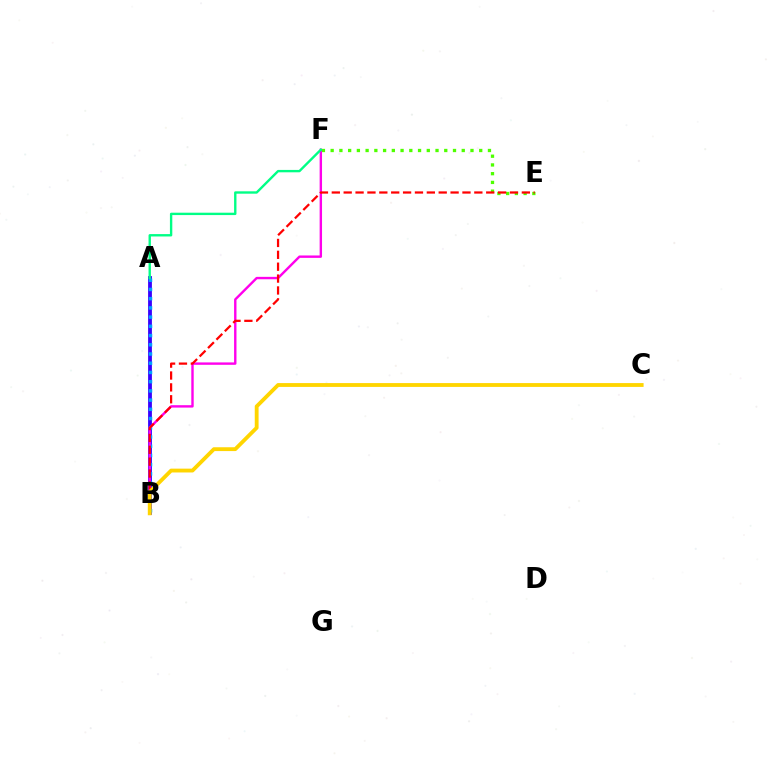{('E', 'F'): [{'color': '#4fff00', 'line_style': 'dotted', 'thickness': 2.37}], ('A', 'B'): [{'color': '#3700ff', 'line_style': 'solid', 'thickness': 2.74}, {'color': '#009eff', 'line_style': 'dotted', 'thickness': 2.51}], ('B', 'F'): [{'color': '#ff00ed', 'line_style': 'solid', 'thickness': 1.73}], ('A', 'F'): [{'color': '#00ff86', 'line_style': 'solid', 'thickness': 1.71}], ('B', 'E'): [{'color': '#ff0000', 'line_style': 'dashed', 'thickness': 1.61}], ('B', 'C'): [{'color': '#ffd500', 'line_style': 'solid', 'thickness': 2.76}]}